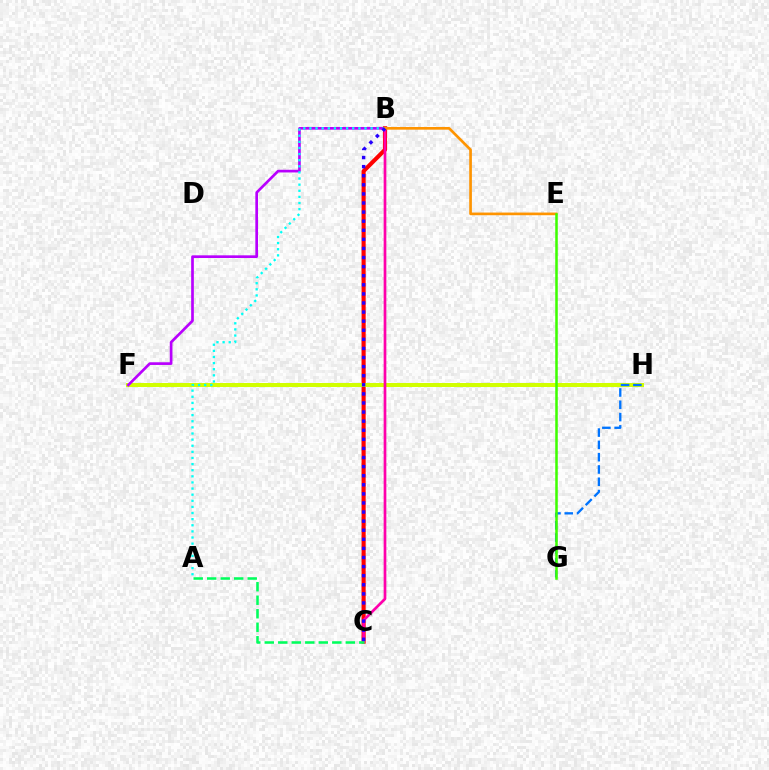{('B', 'C'): [{'color': '#ff0000', 'line_style': 'solid', 'thickness': 2.96}, {'color': '#ff00ac', 'line_style': 'solid', 'thickness': 1.94}, {'color': '#2500ff', 'line_style': 'dotted', 'thickness': 2.47}], ('F', 'H'): [{'color': '#d1ff00', 'line_style': 'solid', 'thickness': 2.89}], ('G', 'H'): [{'color': '#0074ff', 'line_style': 'dashed', 'thickness': 1.67}], ('B', 'F'): [{'color': '#b900ff', 'line_style': 'solid', 'thickness': 1.93}], ('A', 'B'): [{'color': '#00fff6', 'line_style': 'dotted', 'thickness': 1.66}], ('B', 'E'): [{'color': '#ff9400', 'line_style': 'solid', 'thickness': 1.92}], ('E', 'G'): [{'color': '#3dff00', 'line_style': 'solid', 'thickness': 1.82}], ('A', 'C'): [{'color': '#00ff5c', 'line_style': 'dashed', 'thickness': 1.83}]}